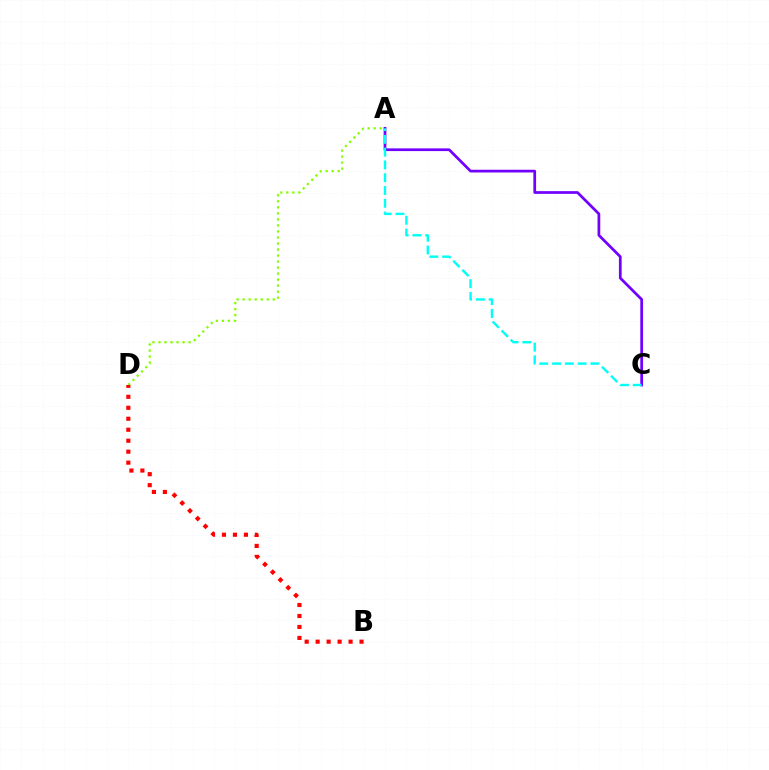{('A', 'D'): [{'color': '#84ff00', 'line_style': 'dotted', 'thickness': 1.64}], ('A', 'C'): [{'color': '#7200ff', 'line_style': 'solid', 'thickness': 1.97}, {'color': '#00fff6', 'line_style': 'dashed', 'thickness': 1.74}], ('B', 'D'): [{'color': '#ff0000', 'line_style': 'dotted', 'thickness': 2.98}]}